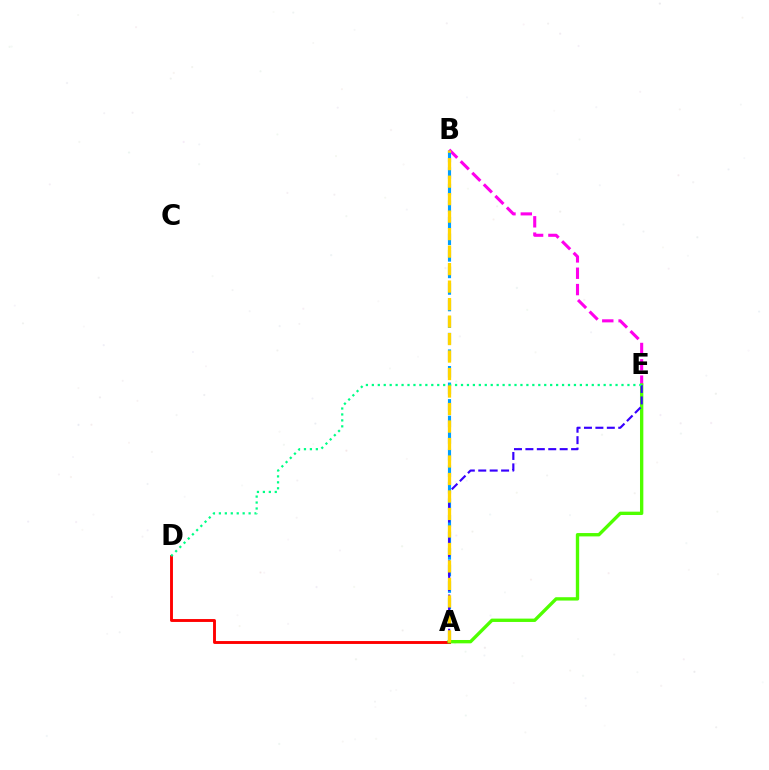{('A', 'D'): [{'color': '#ff0000', 'line_style': 'solid', 'thickness': 2.08}], ('B', 'E'): [{'color': '#ff00ed', 'line_style': 'dashed', 'thickness': 2.22}], ('A', 'B'): [{'color': '#009eff', 'line_style': 'dashed', 'thickness': 2.25}, {'color': '#ffd500', 'line_style': 'dashed', 'thickness': 2.38}], ('A', 'E'): [{'color': '#4fff00', 'line_style': 'solid', 'thickness': 2.41}, {'color': '#3700ff', 'line_style': 'dashed', 'thickness': 1.55}], ('D', 'E'): [{'color': '#00ff86', 'line_style': 'dotted', 'thickness': 1.61}]}